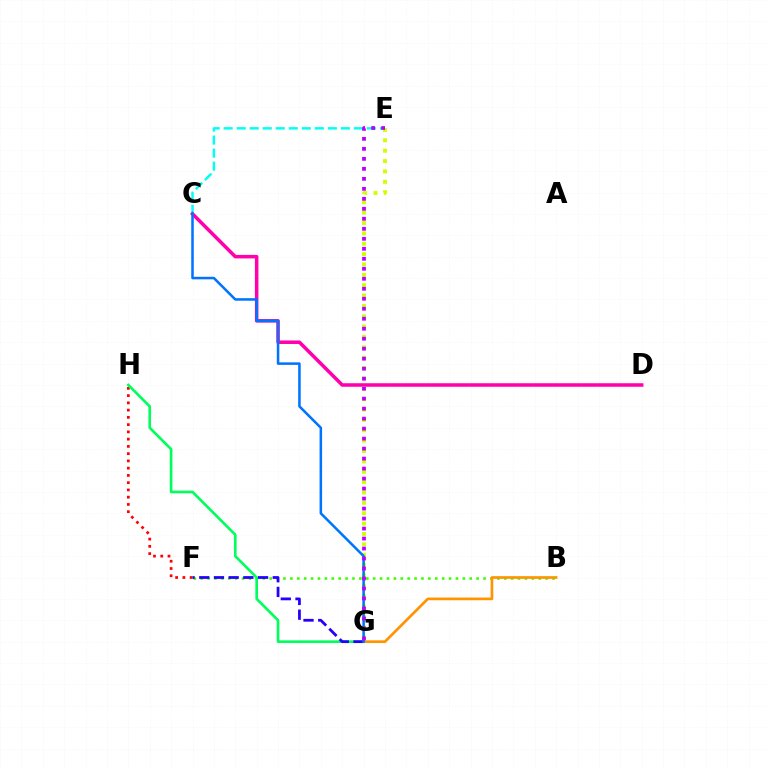{('C', 'E'): [{'color': '#00fff6', 'line_style': 'dashed', 'thickness': 1.77}], ('B', 'F'): [{'color': '#3dff00', 'line_style': 'dotted', 'thickness': 1.87}], ('B', 'G'): [{'color': '#ff9400', 'line_style': 'solid', 'thickness': 1.94}], ('C', 'D'): [{'color': '#ff00ac', 'line_style': 'solid', 'thickness': 2.53}], ('F', 'H'): [{'color': '#ff0000', 'line_style': 'dotted', 'thickness': 1.97}], ('G', 'H'): [{'color': '#00ff5c', 'line_style': 'solid', 'thickness': 1.91}], ('F', 'G'): [{'color': '#2500ff', 'line_style': 'dashed', 'thickness': 2.0}], ('E', 'G'): [{'color': '#d1ff00', 'line_style': 'dotted', 'thickness': 2.82}, {'color': '#b900ff', 'line_style': 'dotted', 'thickness': 2.71}], ('C', 'G'): [{'color': '#0074ff', 'line_style': 'solid', 'thickness': 1.83}]}